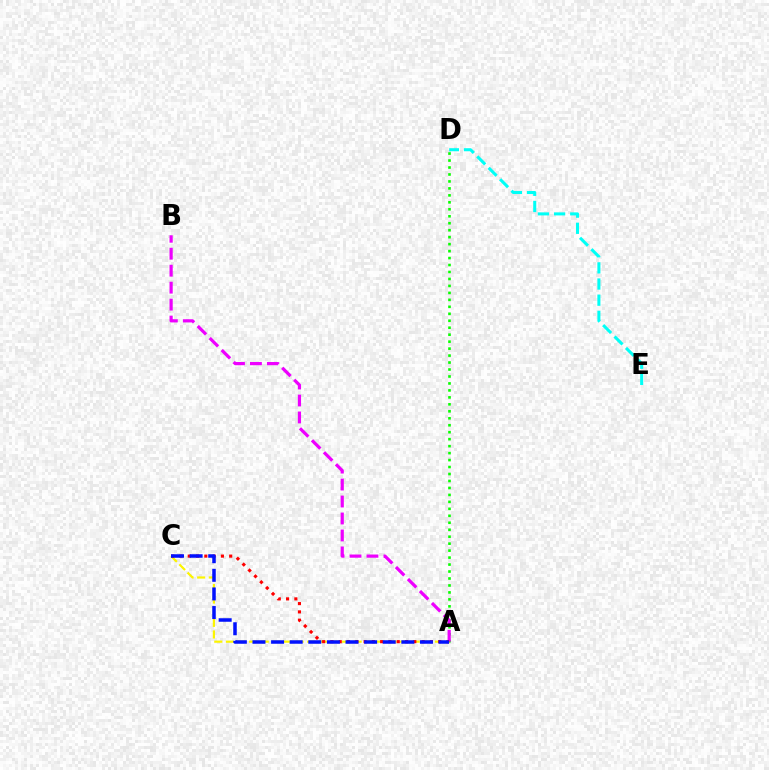{('A', 'C'): [{'color': '#fcf500', 'line_style': 'dashed', 'thickness': 1.58}, {'color': '#ff0000', 'line_style': 'dotted', 'thickness': 2.25}, {'color': '#0010ff', 'line_style': 'dashed', 'thickness': 2.53}], ('A', 'D'): [{'color': '#08ff00', 'line_style': 'dotted', 'thickness': 1.89}], ('A', 'B'): [{'color': '#ee00ff', 'line_style': 'dashed', 'thickness': 2.3}], ('D', 'E'): [{'color': '#00fff6', 'line_style': 'dashed', 'thickness': 2.19}]}